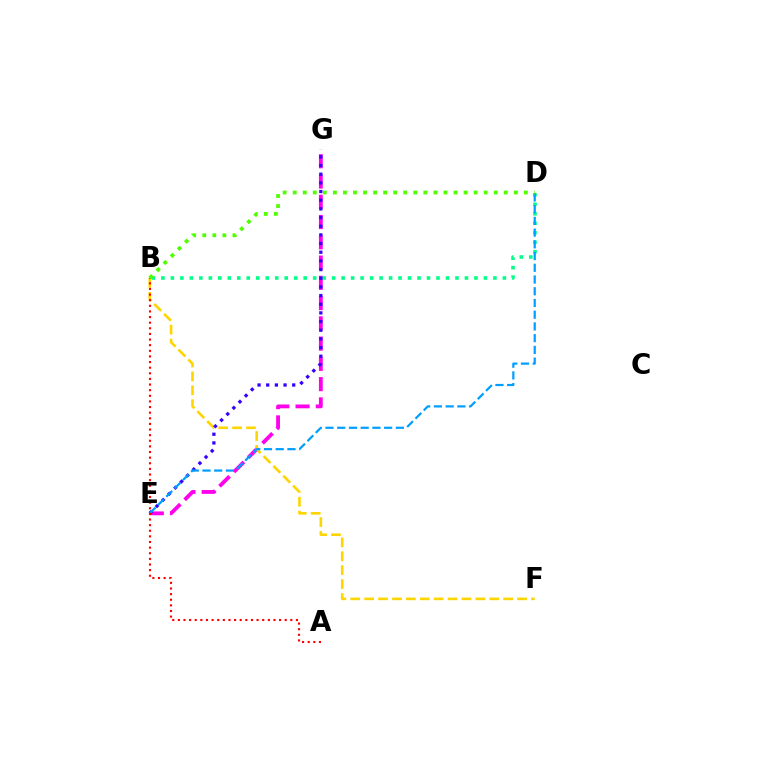{('E', 'G'): [{'color': '#ff00ed', 'line_style': 'dashed', 'thickness': 2.75}, {'color': '#3700ff', 'line_style': 'dotted', 'thickness': 2.36}], ('B', 'F'): [{'color': '#ffd500', 'line_style': 'dashed', 'thickness': 1.89}], ('B', 'D'): [{'color': '#00ff86', 'line_style': 'dotted', 'thickness': 2.58}, {'color': '#4fff00', 'line_style': 'dotted', 'thickness': 2.73}], ('D', 'E'): [{'color': '#009eff', 'line_style': 'dashed', 'thickness': 1.59}], ('A', 'B'): [{'color': '#ff0000', 'line_style': 'dotted', 'thickness': 1.53}]}